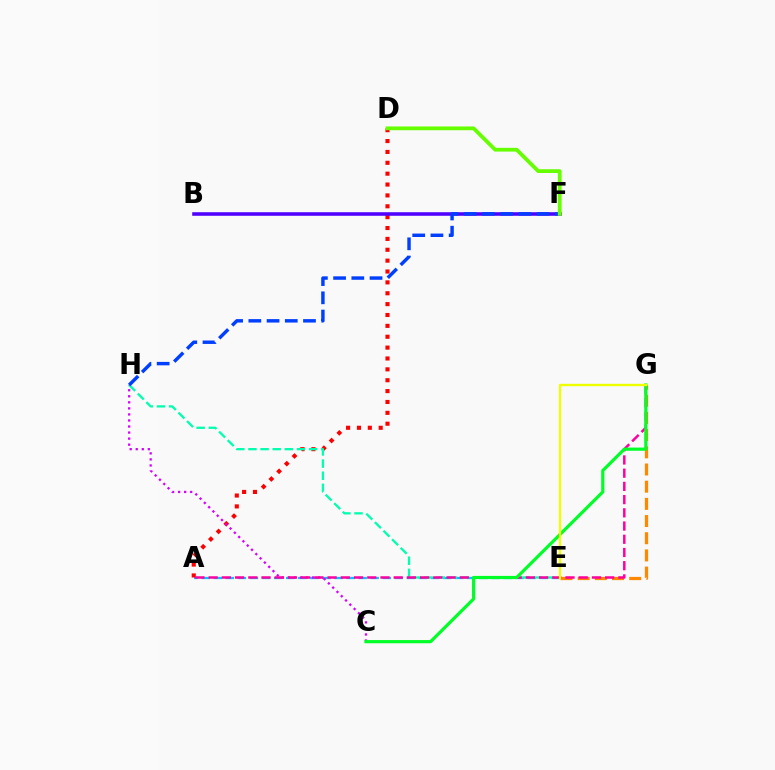{('A', 'E'): [{'color': '#00c7ff', 'line_style': 'dashed', 'thickness': 1.64}], ('A', 'D'): [{'color': '#ff0000', 'line_style': 'dotted', 'thickness': 2.95}], ('E', 'H'): [{'color': '#00ffaf', 'line_style': 'dashed', 'thickness': 1.65}], ('E', 'G'): [{'color': '#ff8800', 'line_style': 'dashed', 'thickness': 2.33}, {'color': '#eeff00', 'line_style': 'solid', 'thickness': 1.7}], ('C', 'H'): [{'color': '#d600ff', 'line_style': 'dotted', 'thickness': 1.64}], ('A', 'G'): [{'color': '#ff00a0', 'line_style': 'dashed', 'thickness': 1.8}], ('B', 'F'): [{'color': '#4f00ff', 'line_style': 'solid', 'thickness': 2.56}], ('F', 'H'): [{'color': '#003fff', 'line_style': 'dashed', 'thickness': 2.48}], ('D', 'F'): [{'color': '#66ff00', 'line_style': 'solid', 'thickness': 2.71}], ('C', 'G'): [{'color': '#00ff27', 'line_style': 'solid', 'thickness': 2.29}]}